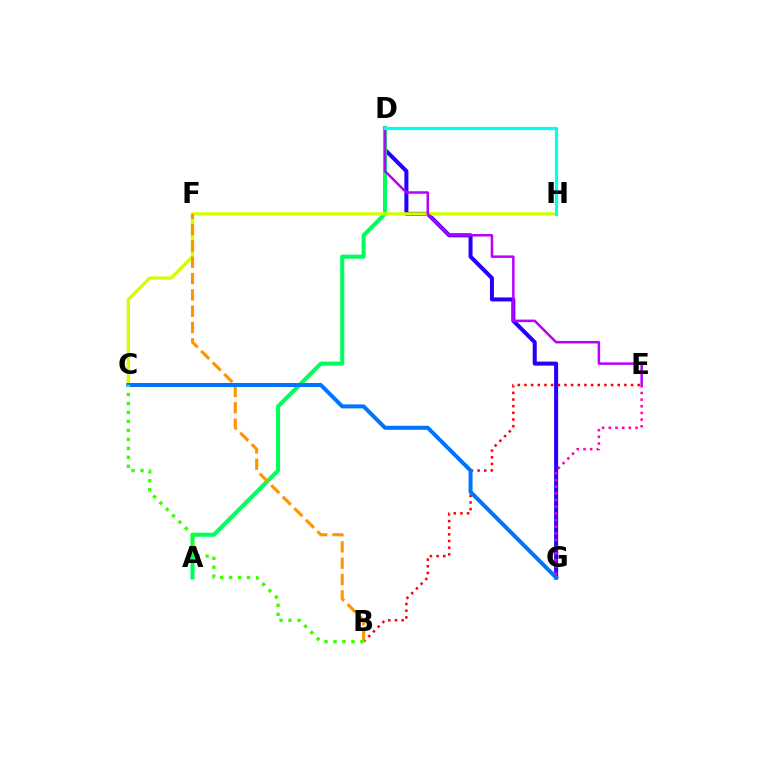{('D', 'G'): [{'color': '#2500ff', 'line_style': 'solid', 'thickness': 2.89}], ('B', 'E'): [{'color': '#ff0000', 'line_style': 'dotted', 'thickness': 1.81}], ('A', 'D'): [{'color': '#00ff5c', 'line_style': 'solid', 'thickness': 2.93}], ('C', 'H'): [{'color': '#d1ff00', 'line_style': 'solid', 'thickness': 2.38}], ('D', 'E'): [{'color': '#b900ff', 'line_style': 'solid', 'thickness': 1.81}], ('B', 'F'): [{'color': '#ff9400', 'line_style': 'dashed', 'thickness': 2.22}], ('D', 'H'): [{'color': '#00fff6', 'line_style': 'solid', 'thickness': 2.31}], ('C', 'G'): [{'color': '#0074ff', 'line_style': 'solid', 'thickness': 2.87}], ('E', 'G'): [{'color': '#ff00ac', 'line_style': 'dotted', 'thickness': 1.81}], ('B', 'C'): [{'color': '#3dff00', 'line_style': 'dotted', 'thickness': 2.44}]}